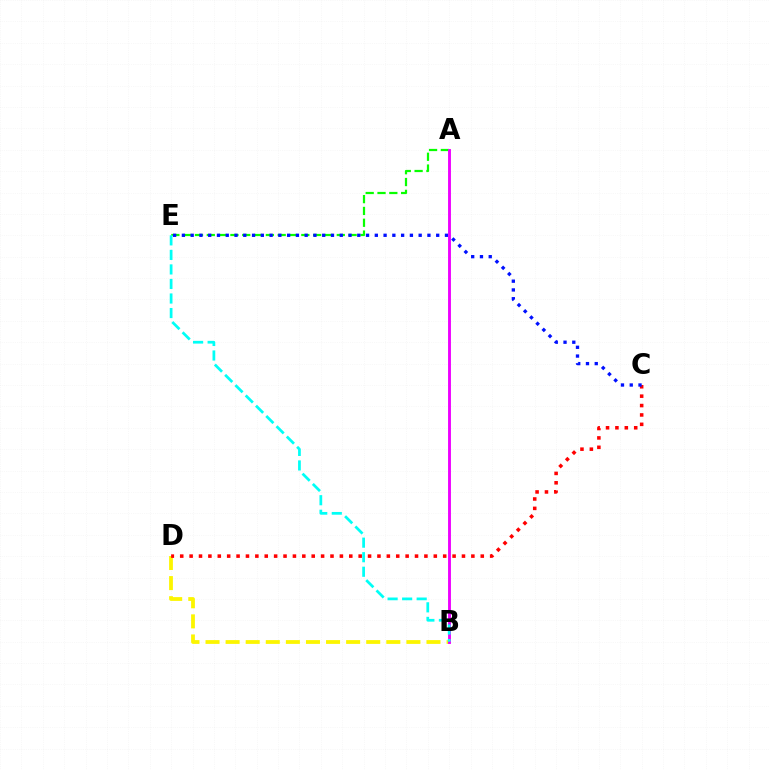{('B', 'D'): [{'color': '#fcf500', 'line_style': 'dashed', 'thickness': 2.73}], ('A', 'E'): [{'color': '#08ff00', 'line_style': 'dashed', 'thickness': 1.61}], ('C', 'D'): [{'color': '#ff0000', 'line_style': 'dotted', 'thickness': 2.55}], ('C', 'E'): [{'color': '#0010ff', 'line_style': 'dotted', 'thickness': 2.38}], ('A', 'B'): [{'color': '#ee00ff', 'line_style': 'solid', 'thickness': 2.07}], ('B', 'E'): [{'color': '#00fff6', 'line_style': 'dashed', 'thickness': 1.98}]}